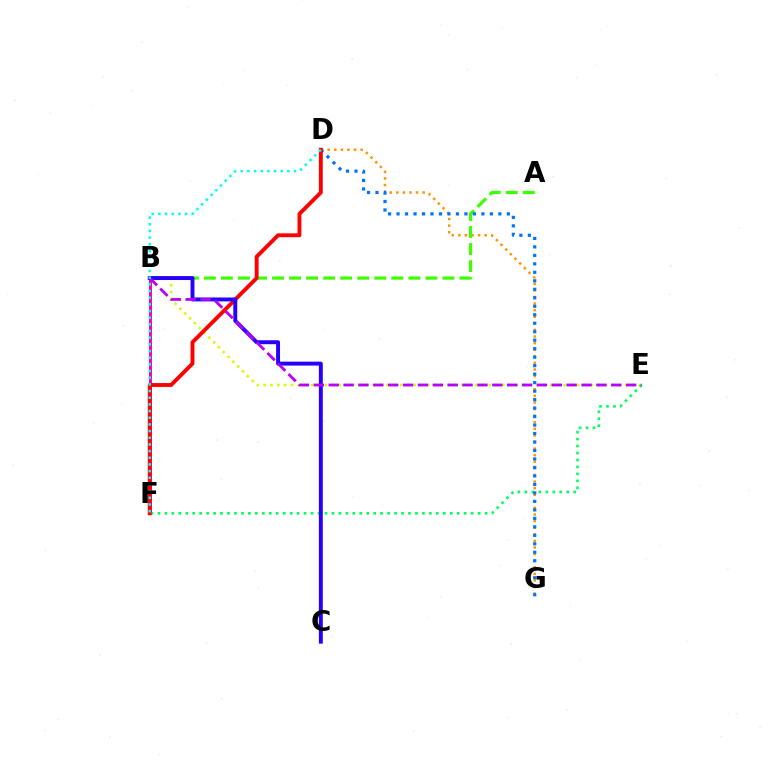{('D', 'G'): [{'color': '#ff9400', 'line_style': 'dotted', 'thickness': 1.79}, {'color': '#0074ff', 'line_style': 'dotted', 'thickness': 2.3}], ('B', 'F'): [{'color': '#ff00ac', 'line_style': 'solid', 'thickness': 2.13}], ('B', 'E'): [{'color': '#d1ff00', 'line_style': 'dotted', 'thickness': 1.85}, {'color': '#b900ff', 'line_style': 'dashed', 'thickness': 2.02}], ('A', 'B'): [{'color': '#3dff00', 'line_style': 'dashed', 'thickness': 2.31}], ('E', 'F'): [{'color': '#00ff5c', 'line_style': 'dotted', 'thickness': 1.89}], ('D', 'F'): [{'color': '#ff0000', 'line_style': 'solid', 'thickness': 2.79}, {'color': '#00fff6', 'line_style': 'dotted', 'thickness': 1.81}], ('B', 'C'): [{'color': '#2500ff', 'line_style': 'solid', 'thickness': 2.83}]}